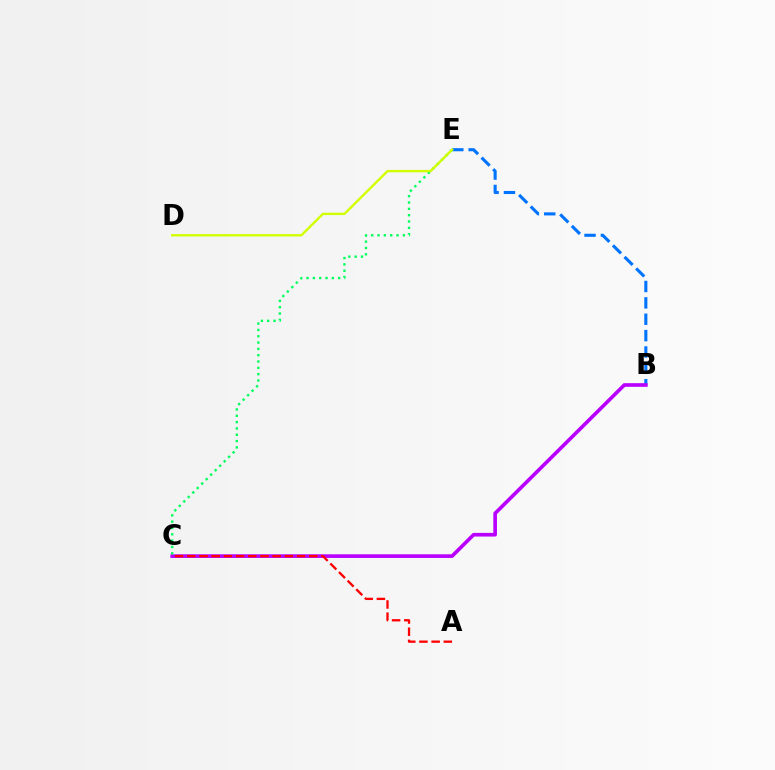{('B', 'E'): [{'color': '#0074ff', 'line_style': 'dashed', 'thickness': 2.22}], ('B', 'C'): [{'color': '#b900ff', 'line_style': 'solid', 'thickness': 2.63}], ('A', 'C'): [{'color': '#ff0000', 'line_style': 'dashed', 'thickness': 1.66}], ('C', 'E'): [{'color': '#00ff5c', 'line_style': 'dotted', 'thickness': 1.72}], ('D', 'E'): [{'color': '#d1ff00', 'line_style': 'solid', 'thickness': 1.71}]}